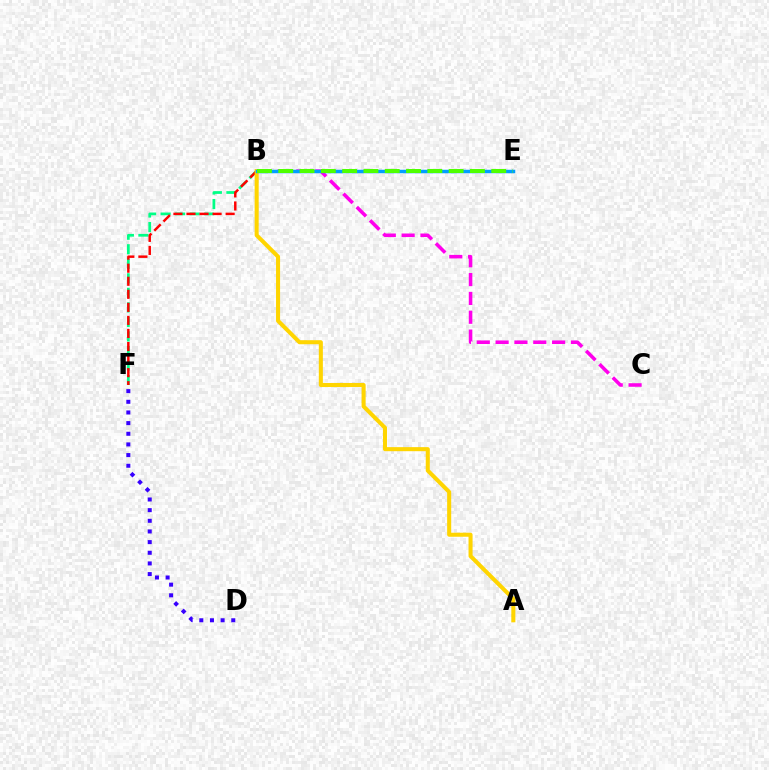{('B', 'F'): [{'color': '#00ff86', 'line_style': 'dashed', 'thickness': 1.97}, {'color': '#ff0000', 'line_style': 'dashed', 'thickness': 1.77}], ('D', 'F'): [{'color': '#3700ff', 'line_style': 'dotted', 'thickness': 2.9}], ('A', 'B'): [{'color': '#ffd500', 'line_style': 'solid', 'thickness': 2.91}], ('B', 'C'): [{'color': '#ff00ed', 'line_style': 'dashed', 'thickness': 2.56}], ('B', 'E'): [{'color': '#009eff', 'line_style': 'solid', 'thickness': 2.51}, {'color': '#4fff00', 'line_style': 'dashed', 'thickness': 2.89}]}